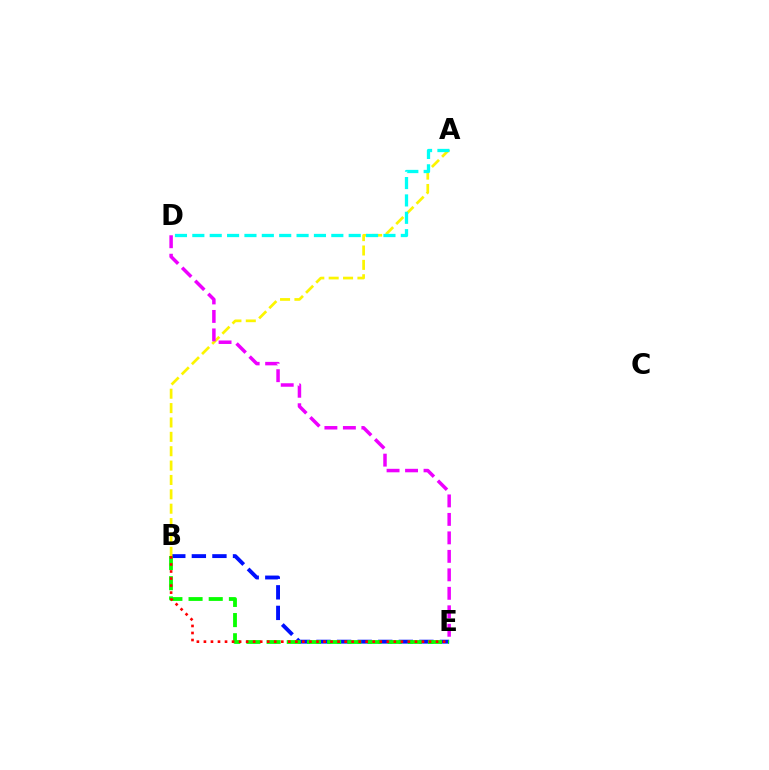{('B', 'E'): [{'color': '#0010ff', 'line_style': 'dashed', 'thickness': 2.79}, {'color': '#08ff00', 'line_style': 'dashed', 'thickness': 2.74}, {'color': '#ff0000', 'line_style': 'dotted', 'thickness': 1.91}], ('A', 'B'): [{'color': '#fcf500', 'line_style': 'dashed', 'thickness': 1.95}], ('A', 'D'): [{'color': '#00fff6', 'line_style': 'dashed', 'thickness': 2.36}], ('D', 'E'): [{'color': '#ee00ff', 'line_style': 'dashed', 'thickness': 2.51}]}